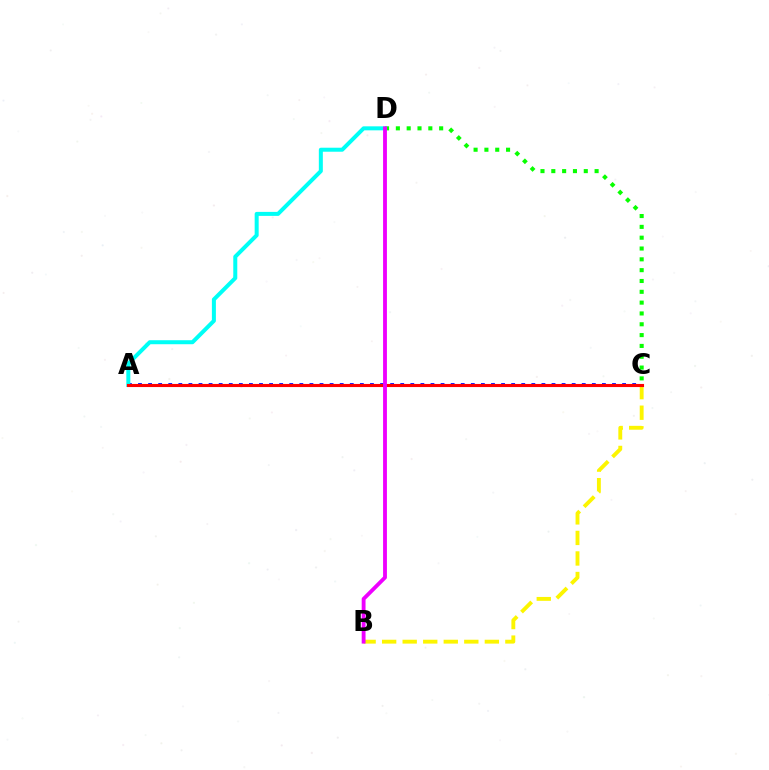{('A', 'C'): [{'color': '#0010ff', 'line_style': 'dotted', 'thickness': 2.74}, {'color': '#ff0000', 'line_style': 'solid', 'thickness': 2.23}], ('B', 'C'): [{'color': '#fcf500', 'line_style': 'dashed', 'thickness': 2.79}], ('C', 'D'): [{'color': '#08ff00', 'line_style': 'dotted', 'thickness': 2.94}], ('A', 'D'): [{'color': '#00fff6', 'line_style': 'solid', 'thickness': 2.88}], ('B', 'D'): [{'color': '#ee00ff', 'line_style': 'solid', 'thickness': 2.77}]}